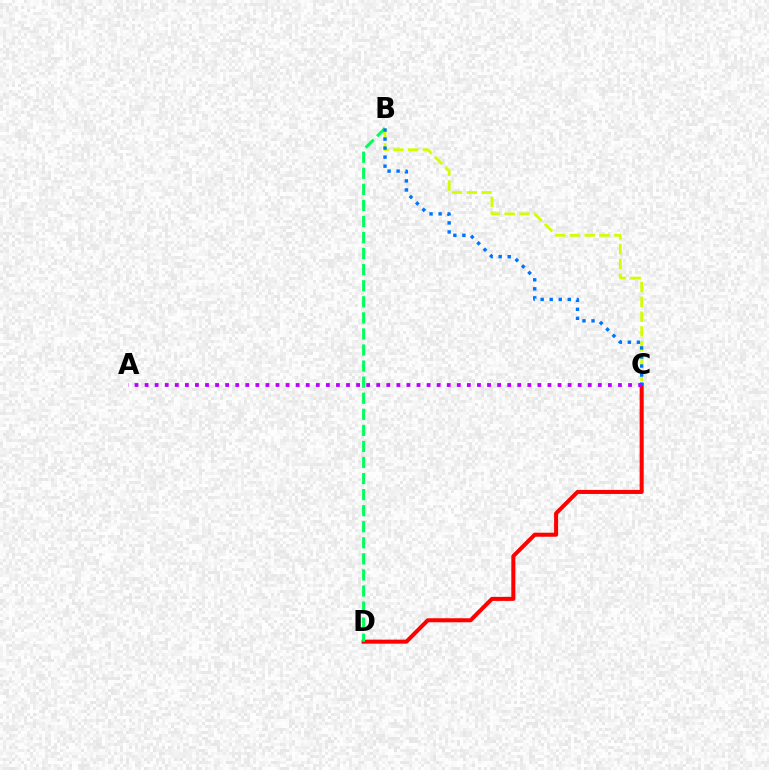{('C', 'D'): [{'color': '#ff0000', 'line_style': 'solid', 'thickness': 2.91}], ('B', 'D'): [{'color': '#00ff5c', 'line_style': 'dashed', 'thickness': 2.18}], ('B', 'C'): [{'color': '#d1ff00', 'line_style': 'dashed', 'thickness': 2.01}, {'color': '#0074ff', 'line_style': 'dotted', 'thickness': 2.45}], ('A', 'C'): [{'color': '#b900ff', 'line_style': 'dotted', 'thickness': 2.74}]}